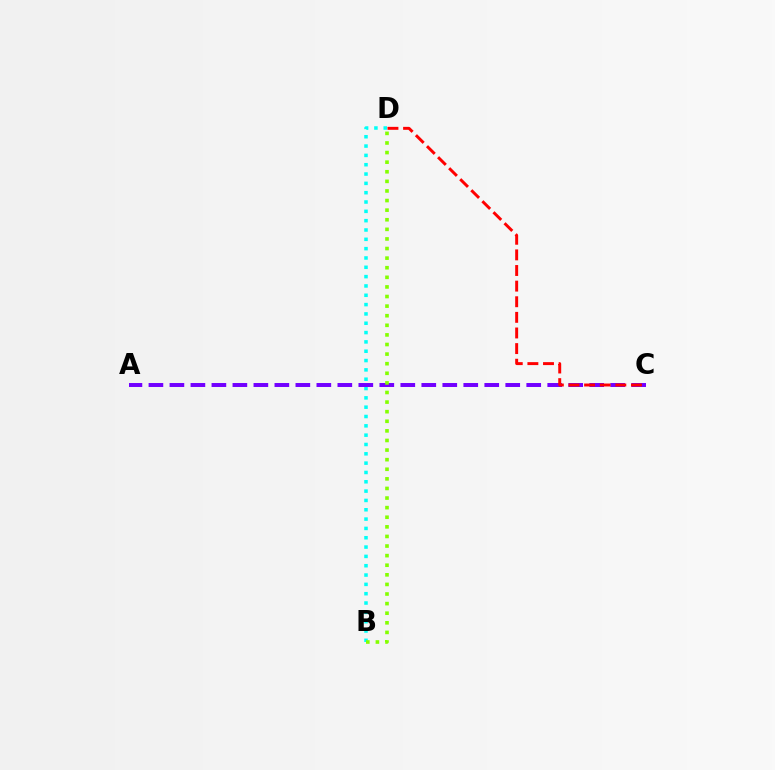{('B', 'D'): [{'color': '#00fff6', 'line_style': 'dotted', 'thickness': 2.53}, {'color': '#84ff00', 'line_style': 'dotted', 'thickness': 2.61}], ('A', 'C'): [{'color': '#7200ff', 'line_style': 'dashed', 'thickness': 2.85}], ('C', 'D'): [{'color': '#ff0000', 'line_style': 'dashed', 'thickness': 2.12}]}